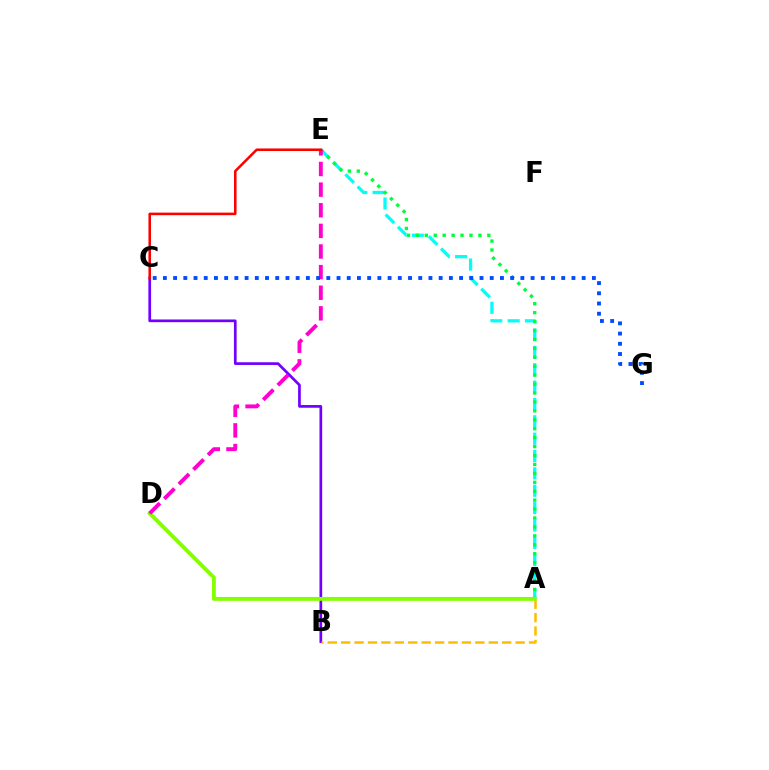{('A', 'E'): [{'color': '#00fff6', 'line_style': 'dashed', 'thickness': 2.36}, {'color': '#00ff39', 'line_style': 'dotted', 'thickness': 2.43}], ('B', 'C'): [{'color': '#7200ff', 'line_style': 'solid', 'thickness': 1.95}], ('A', 'B'): [{'color': '#ffbd00', 'line_style': 'dashed', 'thickness': 1.82}], ('A', 'D'): [{'color': '#84ff00', 'line_style': 'solid', 'thickness': 2.78}], ('D', 'E'): [{'color': '#ff00cf', 'line_style': 'dashed', 'thickness': 2.8}], ('C', 'E'): [{'color': '#ff0000', 'line_style': 'solid', 'thickness': 1.83}], ('C', 'G'): [{'color': '#004bff', 'line_style': 'dotted', 'thickness': 2.78}]}